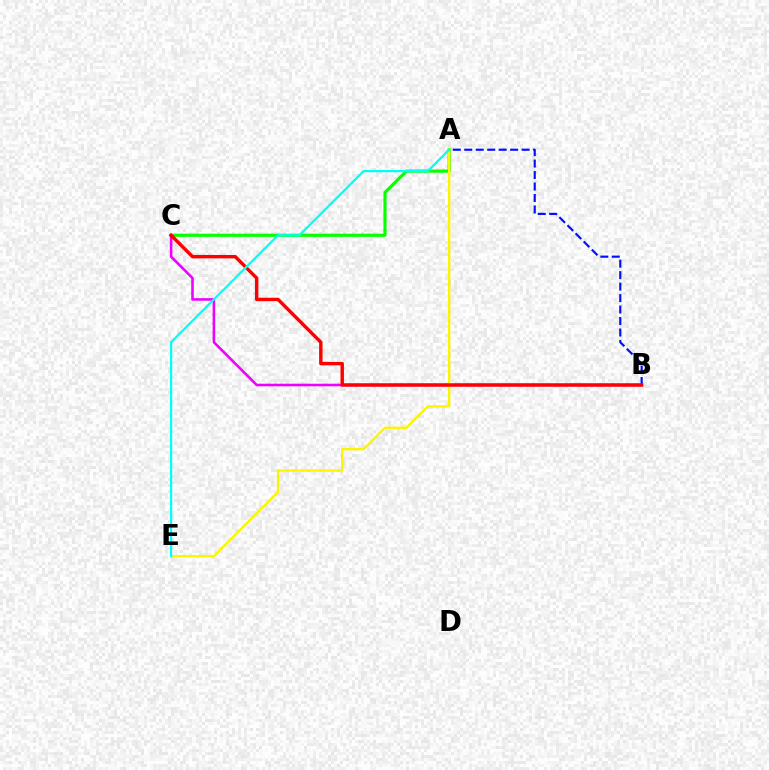{('A', 'B'): [{'color': '#0010ff', 'line_style': 'dashed', 'thickness': 1.56}], ('A', 'C'): [{'color': '#08ff00', 'line_style': 'solid', 'thickness': 2.28}], ('B', 'C'): [{'color': '#ee00ff', 'line_style': 'solid', 'thickness': 1.86}, {'color': '#ff0000', 'line_style': 'solid', 'thickness': 2.46}], ('A', 'E'): [{'color': '#fcf500', 'line_style': 'solid', 'thickness': 1.71}, {'color': '#00fff6', 'line_style': 'solid', 'thickness': 1.61}]}